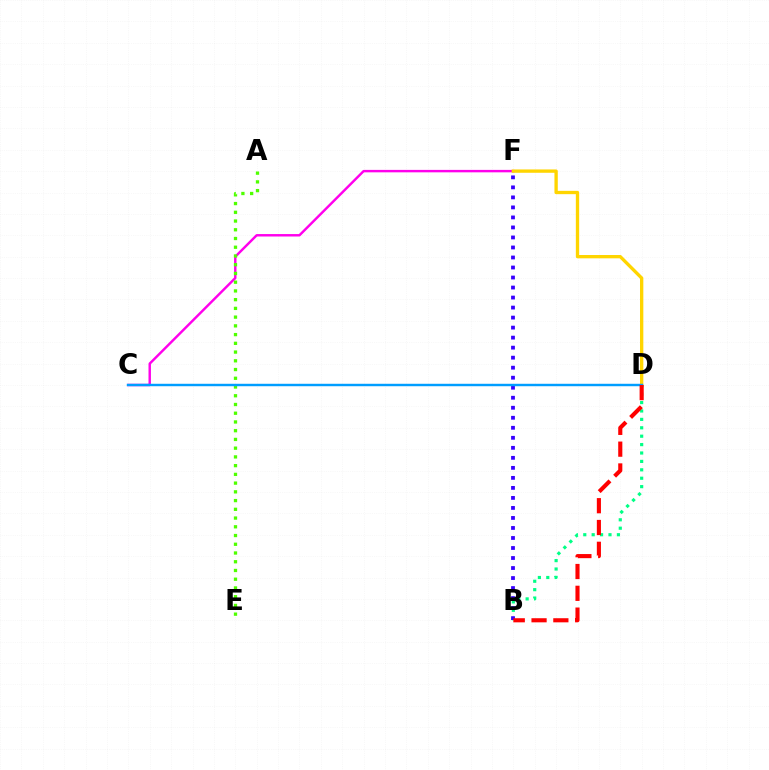{('C', 'F'): [{'color': '#ff00ed', 'line_style': 'solid', 'thickness': 1.76}], ('B', 'D'): [{'color': '#00ff86', 'line_style': 'dotted', 'thickness': 2.28}, {'color': '#ff0000', 'line_style': 'dashed', 'thickness': 2.96}], ('A', 'E'): [{'color': '#4fff00', 'line_style': 'dotted', 'thickness': 2.37}], ('B', 'F'): [{'color': '#3700ff', 'line_style': 'dotted', 'thickness': 2.72}], ('D', 'F'): [{'color': '#ffd500', 'line_style': 'solid', 'thickness': 2.4}], ('C', 'D'): [{'color': '#009eff', 'line_style': 'solid', 'thickness': 1.75}]}